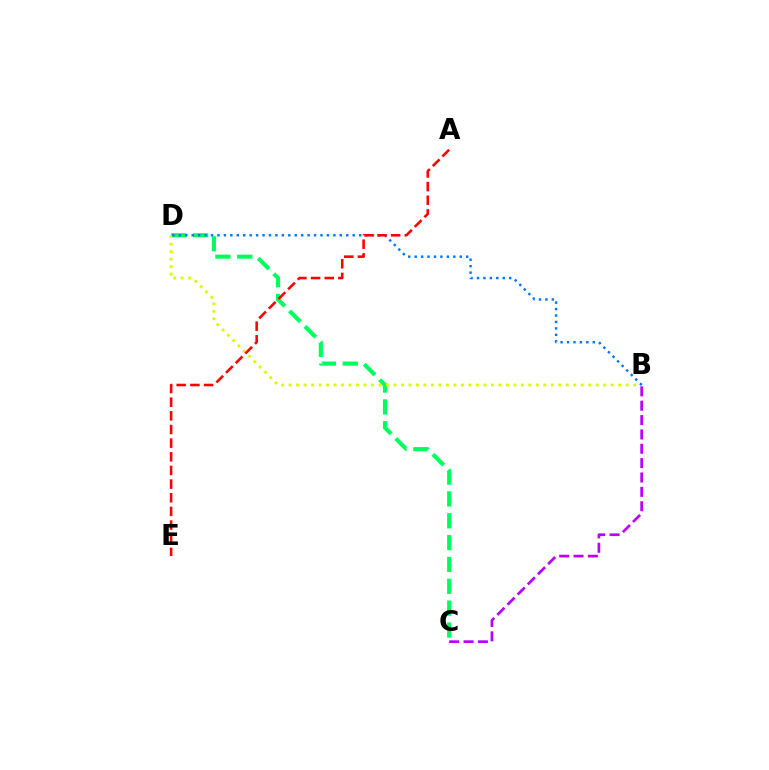{('C', 'D'): [{'color': '#00ff5c', 'line_style': 'dashed', 'thickness': 2.97}], ('B', 'D'): [{'color': '#d1ff00', 'line_style': 'dotted', 'thickness': 2.04}, {'color': '#0074ff', 'line_style': 'dotted', 'thickness': 1.75}], ('B', 'C'): [{'color': '#b900ff', 'line_style': 'dashed', 'thickness': 1.95}], ('A', 'E'): [{'color': '#ff0000', 'line_style': 'dashed', 'thickness': 1.85}]}